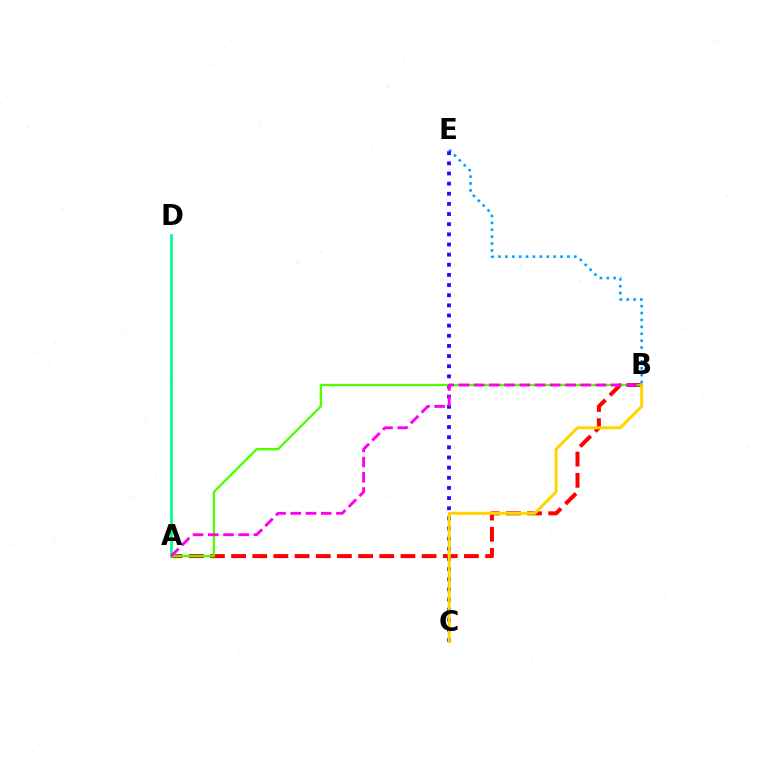{('A', 'B'): [{'color': '#ff0000', 'line_style': 'dashed', 'thickness': 2.88}, {'color': '#4fff00', 'line_style': 'solid', 'thickness': 1.67}, {'color': '#ff00ed', 'line_style': 'dashed', 'thickness': 2.07}], ('B', 'E'): [{'color': '#009eff', 'line_style': 'dotted', 'thickness': 1.87}], ('A', 'D'): [{'color': '#00ff86', 'line_style': 'solid', 'thickness': 1.94}], ('C', 'E'): [{'color': '#3700ff', 'line_style': 'dotted', 'thickness': 2.76}], ('B', 'C'): [{'color': '#ffd500', 'line_style': 'solid', 'thickness': 2.16}]}